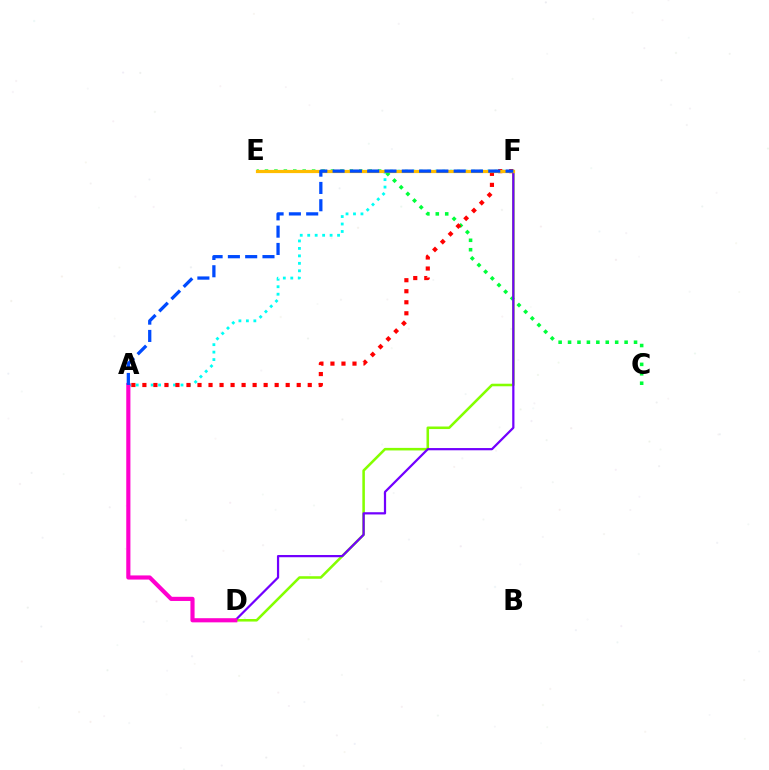{('A', 'F'): [{'color': '#00fff6', 'line_style': 'dotted', 'thickness': 2.03}, {'color': '#ff0000', 'line_style': 'dotted', 'thickness': 3.0}, {'color': '#004bff', 'line_style': 'dashed', 'thickness': 2.35}], ('D', 'F'): [{'color': '#84ff00', 'line_style': 'solid', 'thickness': 1.84}, {'color': '#7200ff', 'line_style': 'solid', 'thickness': 1.6}], ('C', 'E'): [{'color': '#00ff39', 'line_style': 'dotted', 'thickness': 2.56}], ('E', 'F'): [{'color': '#ffbd00', 'line_style': 'solid', 'thickness': 2.31}], ('A', 'D'): [{'color': '#ff00cf', 'line_style': 'solid', 'thickness': 2.99}]}